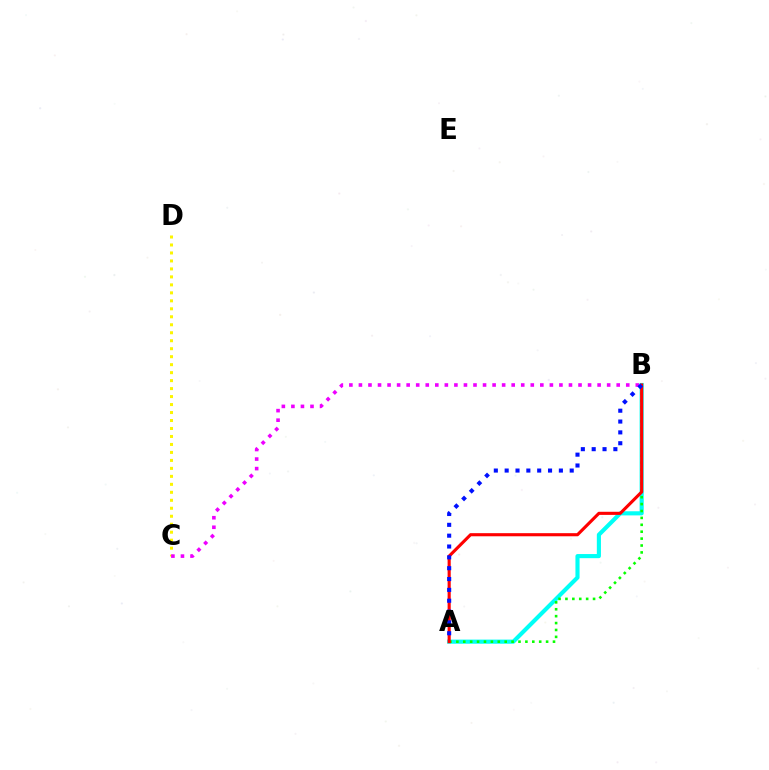{('A', 'B'): [{'color': '#00fff6', 'line_style': 'solid', 'thickness': 2.97}, {'color': '#08ff00', 'line_style': 'dotted', 'thickness': 1.88}, {'color': '#ff0000', 'line_style': 'solid', 'thickness': 2.24}, {'color': '#0010ff', 'line_style': 'dotted', 'thickness': 2.95}], ('C', 'D'): [{'color': '#fcf500', 'line_style': 'dotted', 'thickness': 2.17}], ('B', 'C'): [{'color': '#ee00ff', 'line_style': 'dotted', 'thickness': 2.59}]}